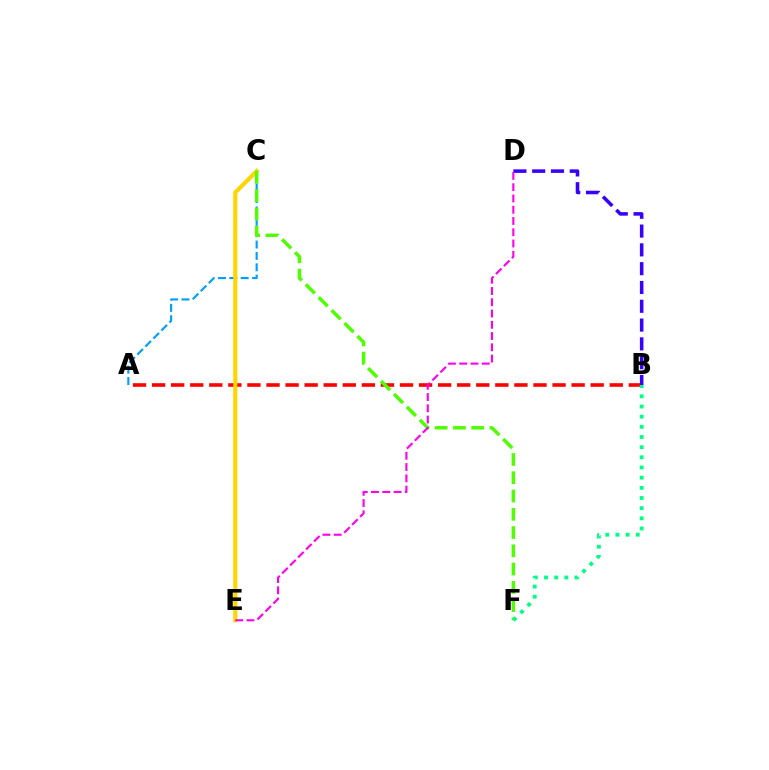{('A', 'B'): [{'color': '#ff0000', 'line_style': 'dashed', 'thickness': 2.59}], ('A', 'C'): [{'color': '#009eff', 'line_style': 'dashed', 'thickness': 1.54}], ('C', 'E'): [{'color': '#ffd500', 'line_style': 'solid', 'thickness': 2.96}], ('C', 'F'): [{'color': '#4fff00', 'line_style': 'dashed', 'thickness': 2.48}], ('B', 'D'): [{'color': '#3700ff', 'line_style': 'dashed', 'thickness': 2.55}], ('D', 'E'): [{'color': '#ff00ed', 'line_style': 'dashed', 'thickness': 1.53}], ('B', 'F'): [{'color': '#00ff86', 'line_style': 'dotted', 'thickness': 2.76}]}